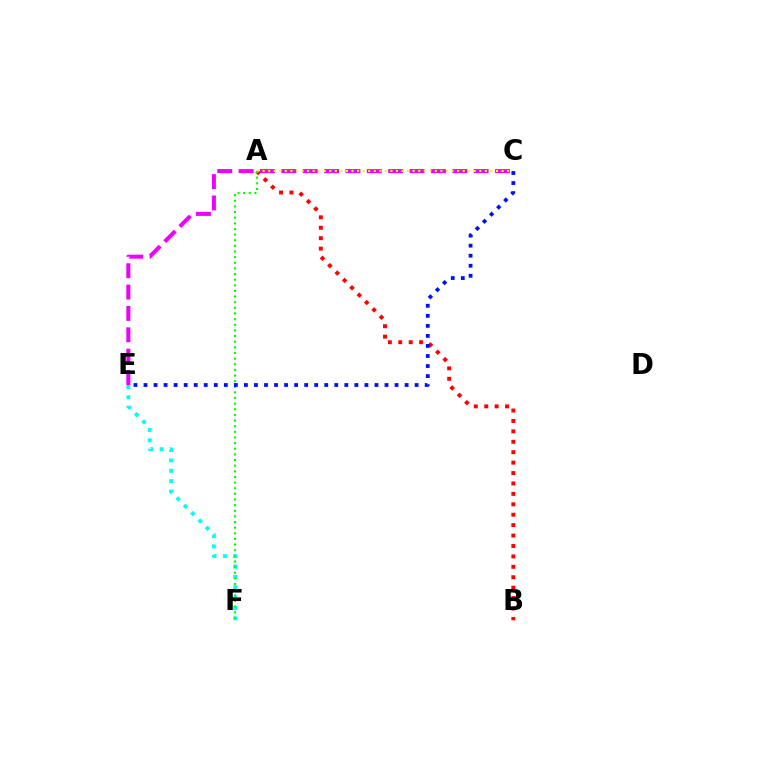{('E', 'F'): [{'color': '#00fff6', 'line_style': 'dotted', 'thickness': 2.82}], ('C', 'E'): [{'color': '#ee00ff', 'line_style': 'dashed', 'thickness': 2.9}, {'color': '#0010ff', 'line_style': 'dotted', 'thickness': 2.73}], ('A', 'B'): [{'color': '#ff0000', 'line_style': 'dotted', 'thickness': 2.83}], ('A', 'C'): [{'color': '#fcf500', 'line_style': 'dotted', 'thickness': 1.51}], ('A', 'F'): [{'color': '#08ff00', 'line_style': 'dotted', 'thickness': 1.53}]}